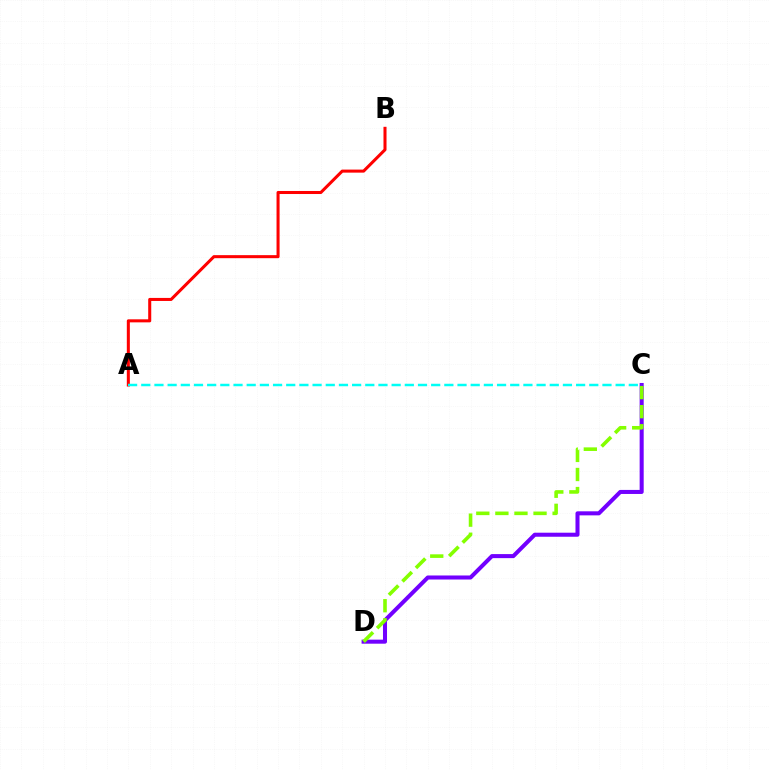{('C', 'D'): [{'color': '#7200ff', 'line_style': 'solid', 'thickness': 2.91}, {'color': '#84ff00', 'line_style': 'dashed', 'thickness': 2.59}], ('A', 'B'): [{'color': '#ff0000', 'line_style': 'solid', 'thickness': 2.19}], ('A', 'C'): [{'color': '#00fff6', 'line_style': 'dashed', 'thickness': 1.79}]}